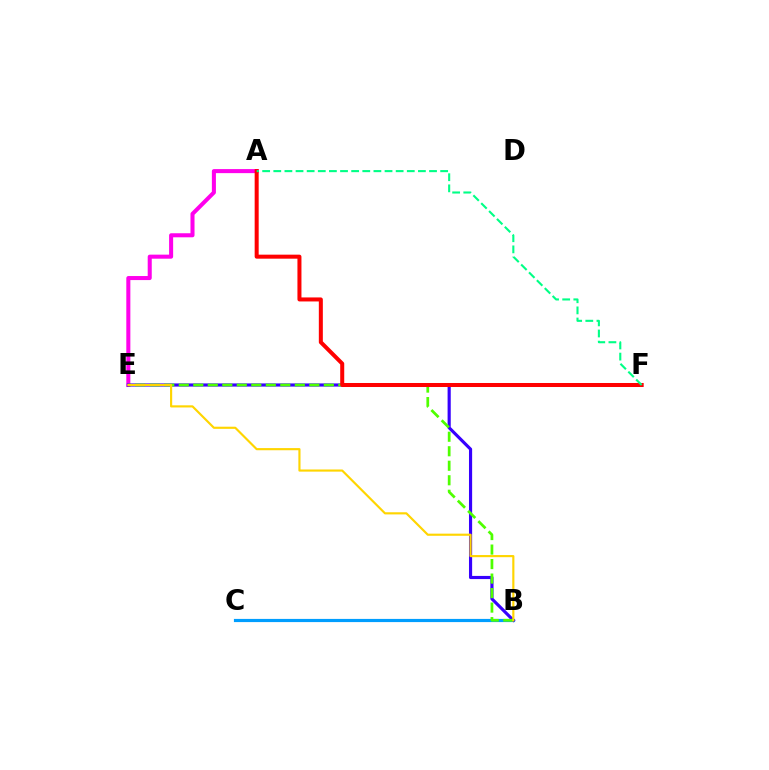{('B', 'C'): [{'color': '#009eff', 'line_style': 'solid', 'thickness': 2.29}], ('A', 'E'): [{'color': '#ff00ed', 'line_style': 'solid', 'thickness': 2.91}], ('B', 'E'): [{'color': '#3700ff', 'line_style': 'solid', 'thickness': 2.27}, {'color': '#4fff00', 'line_style': 'dashed', 'thickness': 1.97}, {'color': '#ffd500', 'line_style': 'solid', 'thickness': 1.55}], ('A', 'F'): [{'color': '#ff0000', 'line_style': 'solid', 'thickness': 2.89}, {'color': '#00ff86', 'line_style': 'dashed', 'thickness': 1.51}]}